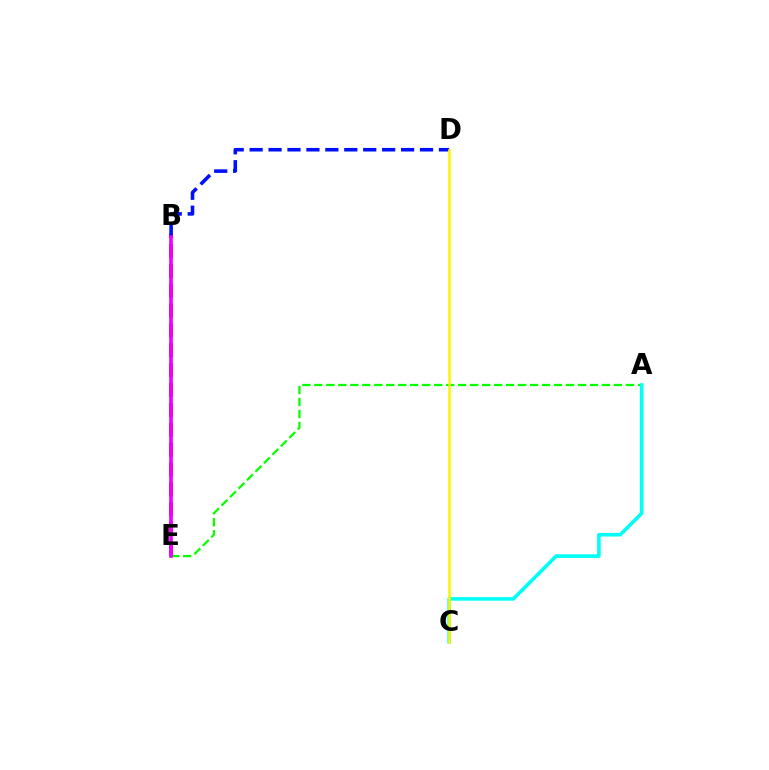{('B', 'E'): [{'color': '#ff0000', 'line_style': 'dashed', 'thickness': 2.7}, {'color': '#ee00ff', 'line_style': 'solid', 'thickness': 2.6}], ('A', 'E'): [{'color': '#08ff00', 'line_style': 'dashed', 'thickness': 1.63}], ('A', 'C'): [{'color': '#00fff6', 'line_style': 'solid', 'thickness': 2.6}], ('B', 'D'): [{'color': '#0010ff', 'line_style': 'dashed', 'thickness': 2.57}], ('C', 'D'): [{'color': '#fcf500', 'line_style': 'solid', 'thickness': 1.85}]}